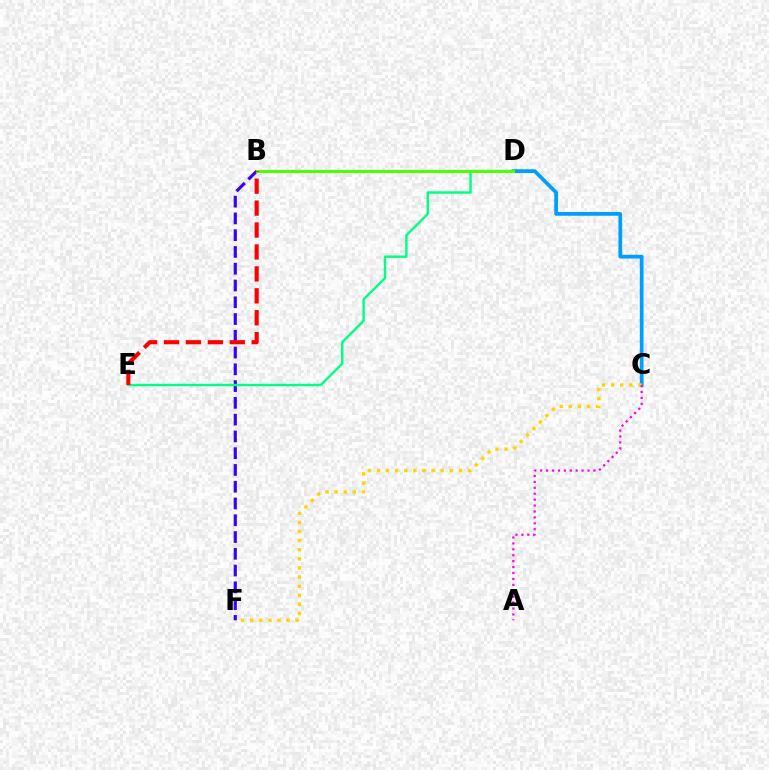{('C', 'D'): [{'color': '#009eff', 'line_style': 'solid', 'thickness': 2.69}], ('B', 'F'): [{'color': '#3700ff', 'line_style': 'dashed', 'thickness': 2.28}], ('D', 'E'): [{'color': '#00ff86', 'line_style': 'solid', 'thickness': 1.74}], ('B', 'D'): [{'color': '#4fff00', 'line_style': 'solid', 'thickness': 2.18}], ('B', 'E'): [{'color': '#ff0000', 'line_style': 'dashed', 'thickness': 2.98}], ('C', 'F'): [{'color': '#ffd500', 'line_style': 'dotted', 'thickness': 2.47}], ('A', 'C'): [{'color': '#ff00ed', 'line_style': 'dotted', 'thickness': 1.61}]}